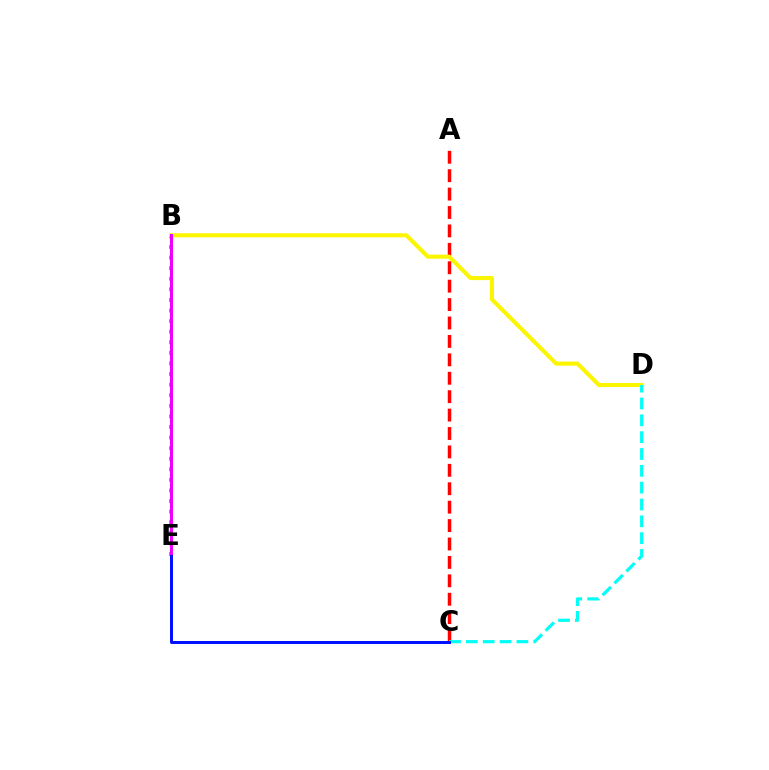{('B', 'E'): [{'color': '#08ff00', 'line_style': 'dotted', 'thickness': 2.88}, {'color': '#ee00ff', 'line_style': 'solid', 'thickness': 2.18}], ('A', 'C'): [{'color': '#ff0000', 'line_style': 'dashed', 'thickness': 2.5}], ('B', 'D'): [{'color': '#fcf500', 'line_style': 'solid', 'thickness': 2.94}], ('C', 'D'): [{'color': '#00fff6', 'line_style': 'dashed', 'thickness': 2.29}], ('C', 'E'): [{'color': '#0010ff', 'line_style': 'solid', 'thickness': 2.14}]}